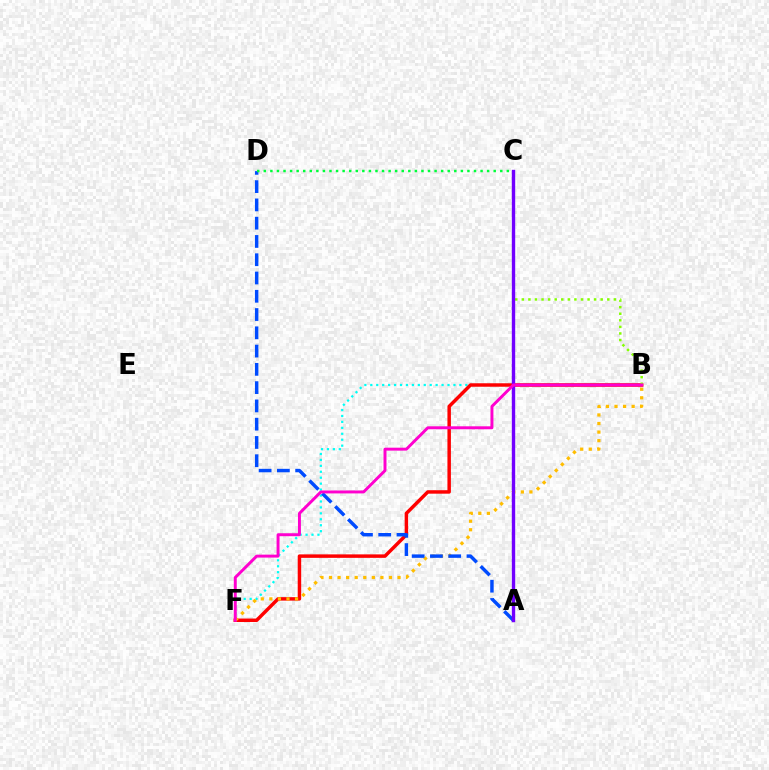{('B', 'F'): [{'color': '#00fff6', 'line_style': 'dotted', 'thickness': 1.61}, {'color': '#ff0000', 'line_style': 'solid', 'thickness': 2.5}, {'color': '#ffbd00', 'line_style': 'dotted', 'thickness': 2.33}, {'color': '#ff00cf', 'line_style': 'solid', 'thickness': 2.12}], ('B', 'C'): [{'color': '#84ff00', 'line_style': 'dotted', 'thickness': 1.79}], ('A', 'D'): [{'color': '#004bff', 'line_style': 'dashed', 'thickness': 2.48}], ('A', 'C'): [{'color': '#7200ff', 'line_style': 'solid', 'thickness': 2.43}], ('C', 'D'): [{'color': '#00ff39', 'line_style': 'dotted', 'thickness': 1.78}]}